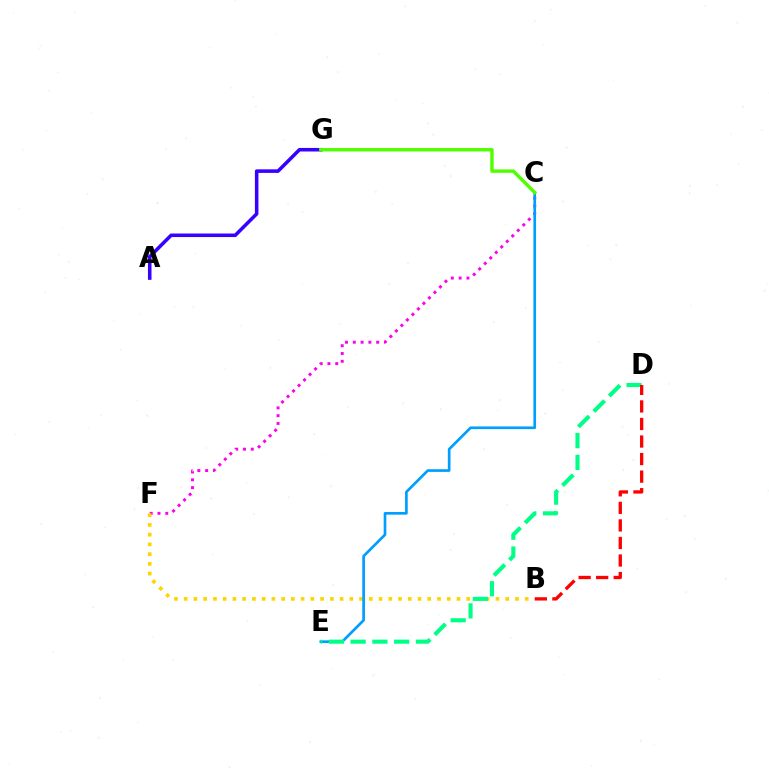{('C', 'F'): [{'color': '#ff00ed', 'line_style': 'dotted', 'thickness': 2.12}], ('B', 'F'): [{'color': '#ffd500', 'line_style': 'dotted', 'thickness': 2.65}], ('C', 'E'): [{'color': '#009eff', 'line_style': 'solid', 'thickness': 1.93}], ('D', 'E'): [{'color': '#00ff86', 'line_style': 'dashed', 'thickness': 2.96}], ('A', 'G'): [{'color': '#3700ff', 'line_style': 'solid', 'thickness': 2.56}], ('B', 'D'): [{'color': '#ff0000', 'line_style': 'dashed', 'thickness': 2.38}], ('C', 'G'): [{'color': '#4fff00', 'line_style': 'solid', 'thickness': 2.45}]}